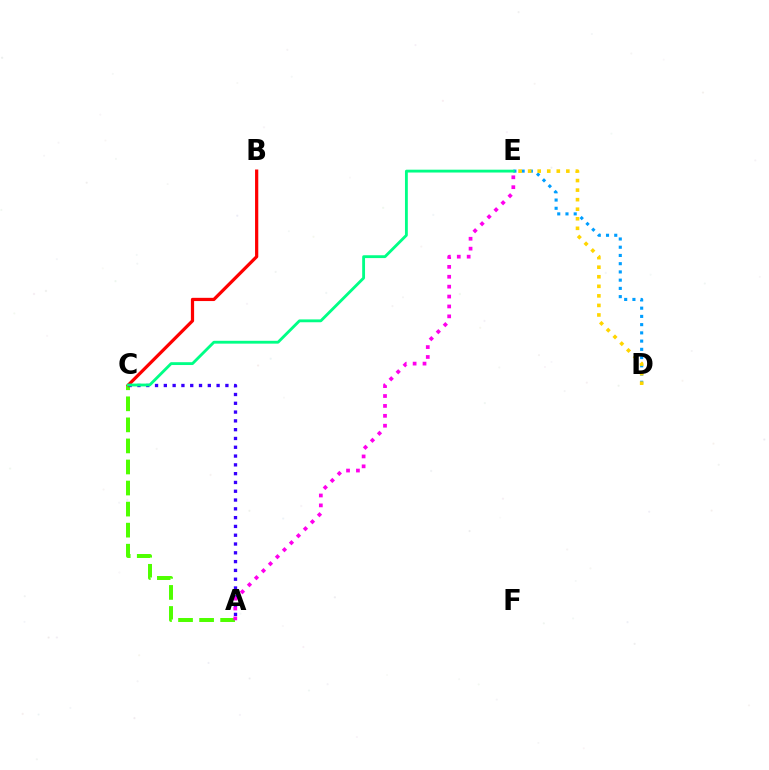{('A', 'C'): [{'color': '#4fff00', 'line_style': 'dashed', 'thickness': 2.86}, {'color': '#3700ff', 'line_style': 'dotted', 'thickness': 2.39}], ('D', 'E'): [{'color': '#009eff', 'line_style': 'dotted', 'thickness': 2.24}, {'color': '#ffd500', 'line_style': 'dotted', 'thickness': 2.59}], ('B', 'C'): [{'color': '#ff0000', 'line_style': 'solid', 'thickness': 2.32}], ('C', 'E'): [{'color': '#00ff86', 'line_style': 'solid', 'thickness': 2.04}], ('A', 'E'): [{'color': '#ff00ed', 'line_style': 'dotted', 'thickness': 2.69}]}